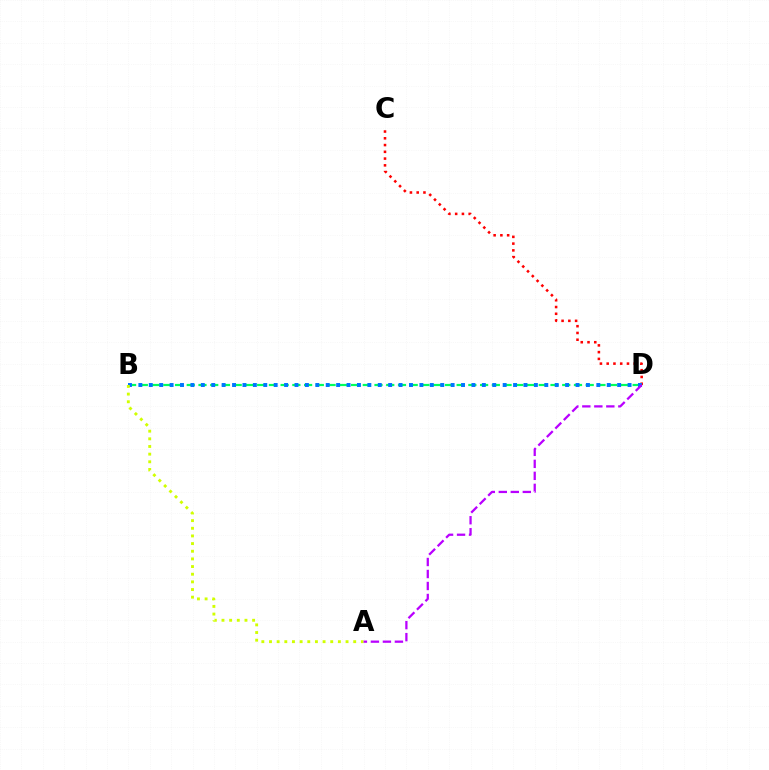{('B', 'D'): [{'color': '#00ff5c', 'line_style': 'dashed', 'thickness': 1.59}, {'color': '#0074ff', 'line_style': 'dotted', 'thickness': 2.83}], ('C', 'D'): [{'color': '#ff0000', 'line_style': 'dotted', 'thickness': 1.84}], ('A', 'B'): [{'color': '#d1ff00', 'line_style': 'dotted', 'thickness': 2.08}], ('A', 'D'): [{'color': '#b900ff', 'line_style': 'dashed', 'thickness': 1.63}]}